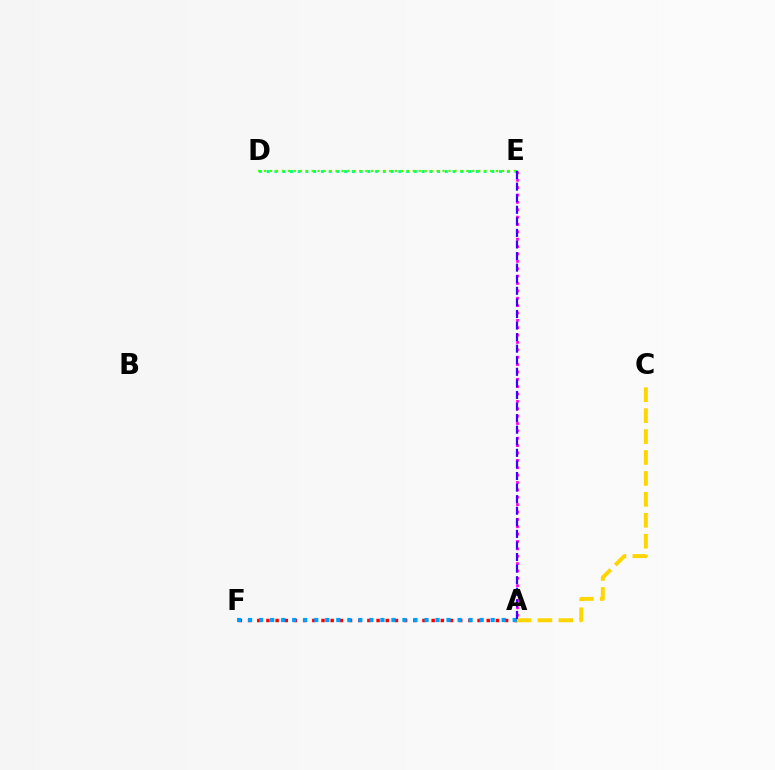{('A', 'F'): [{'color': '#ff0000', 'line_style': 'dotted', 'thickness': 2.49}, {'color': '#009eff', 'line_style': 'dotted', 'thickness': 3.0}], ('A', 'C'): [{'color': '#ffd500', 'line_style': 'dashed', 'thickness': 2.84}], ('A', 'E'): [{'color': '#ff00ed', 'line_style': 'dotted', 'thickness': 2.0}, {'color': '#3700ff', 'line_style': 'dashed', 'thickness': 1.57}], ('D', 'E'): [{'color': '#00ff86', 'line_style': 'dotted', 'thickness': 2.1}, {'color': '#4fff00', 'line_style': 'dotted', 'thickness': 1.62}]}